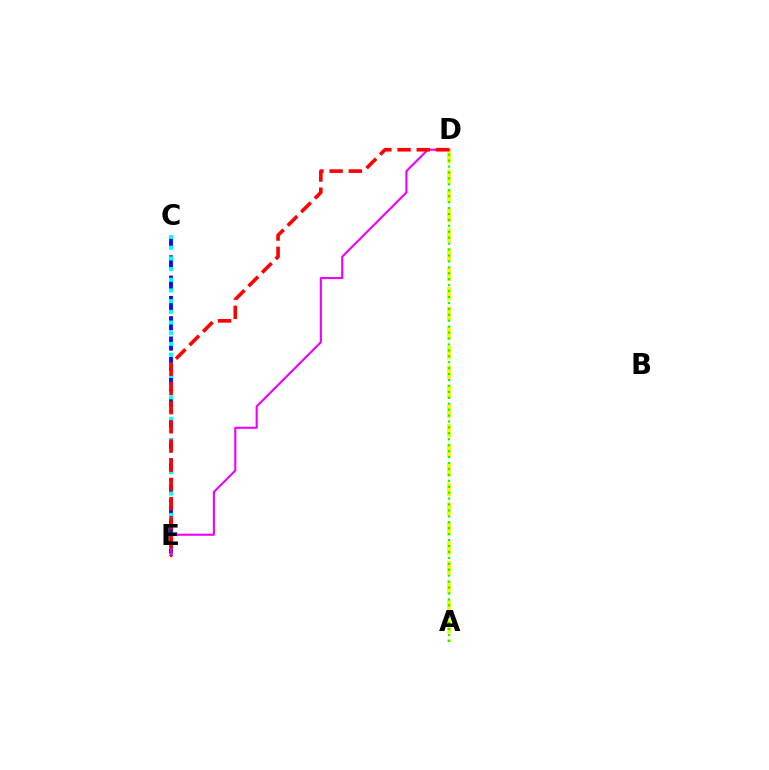{('C', 'E'): [{'color': '#0010ff', 'line_style': 'dashed', 'thickness': 2.76}, {'color': '#00fff6', 'line_style': 'dotted', 'thickness': 2.9}], ('A', 'D'): [{'color': '#fcf500', 'line_style': 'dashed', 'thickness': 2.66}, {'color': '#08ff00', 'line_style': 'dotted', 'thickness': 1.61}], ('D', 'E'): [{'color': '#ee00ff', 'line_style': 'solid', 'thickness': 1.52}, {'color': '#ff0000', 'line_style': 'dashed', 'thickness': 2.61}]}